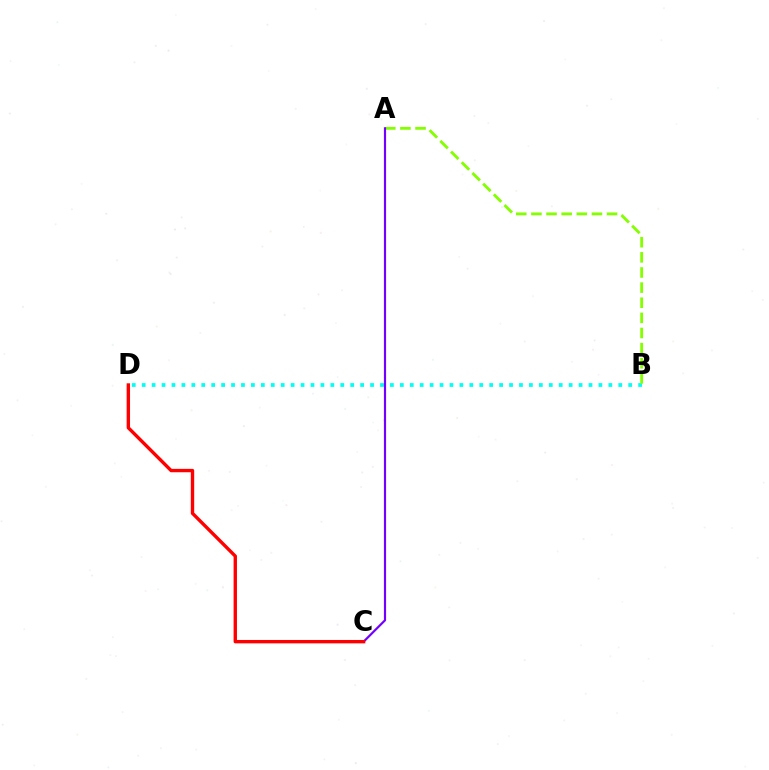{('B', 'D'): [{'color': '#00fff6', 'line_style': 'dotted', 'thickness': 2.7}], ('A', 'B'): [{'color': '#84ff00', 'line_style': 'dashed', 'thickness': 2.06}], ('A', 'C'): [{'color': '#7200ff', 'line_style': 'solid', 'thickness': 1.57}], ('C', 'D'): [{'color': '#ff0000', 'line_style': 'solid', 'thickness': 2.43}]}